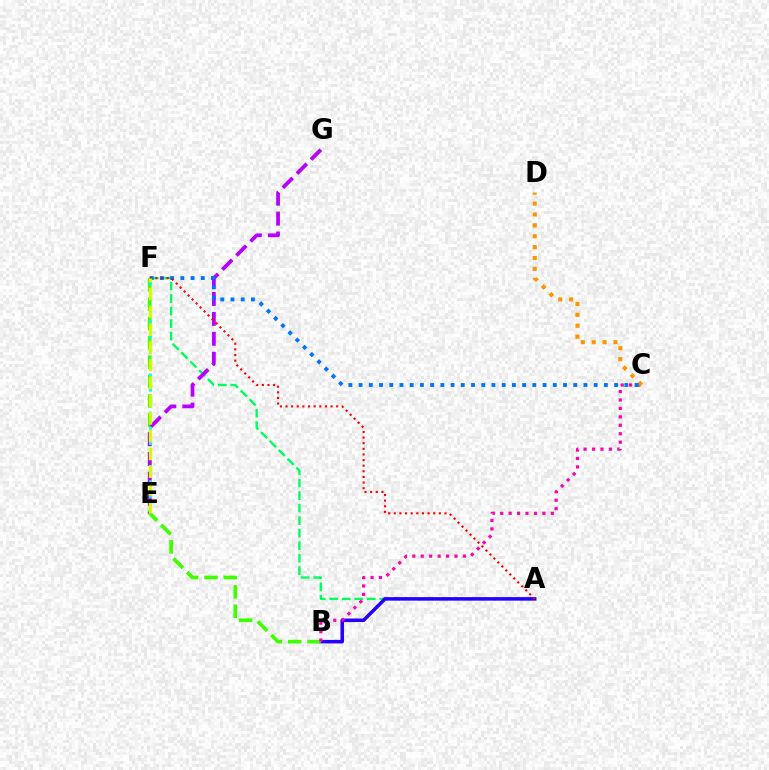{('A', 'F'): [{'color': '#00ff5c', 'line_style': 'dashed', 'thickness': 1.7}, {'color': '#ff0000', 'line_style': 'dotted', 'thickness': 1.53}], ('A', 'B'): [{'color': '#2500ff', 'line_style': 'solid', 'thickness': 2.54}], ('B', 'F'): [{'color': '#3dff00', 'line_style': 'dashed', 'thickness': 2.63}], ('E', 'G'): [{'color': '#b900ff', 'line_style': 'dashed', 'thickness': 2.71}], ('B', 'C'): [{'color': '#ff00ac', 'line_style': 'dotted', 'thickness': 2.29}], ('C', 'D'): [{'color': '#ff9400', 'line_style': 'dotted', 'thickness': 2.96}], ('C', 'F'): [{'color': '#0074ff', 'line_style': 'dotted', 'thickness': 2.78}], ('E', 'F'): [{'color': '#00fff6', 'line_style': 'dotted', 'thickness': 2.07}, {'color': '#d1ff00', 'line_style': 'dashed', 'thickness': 2.42}]}